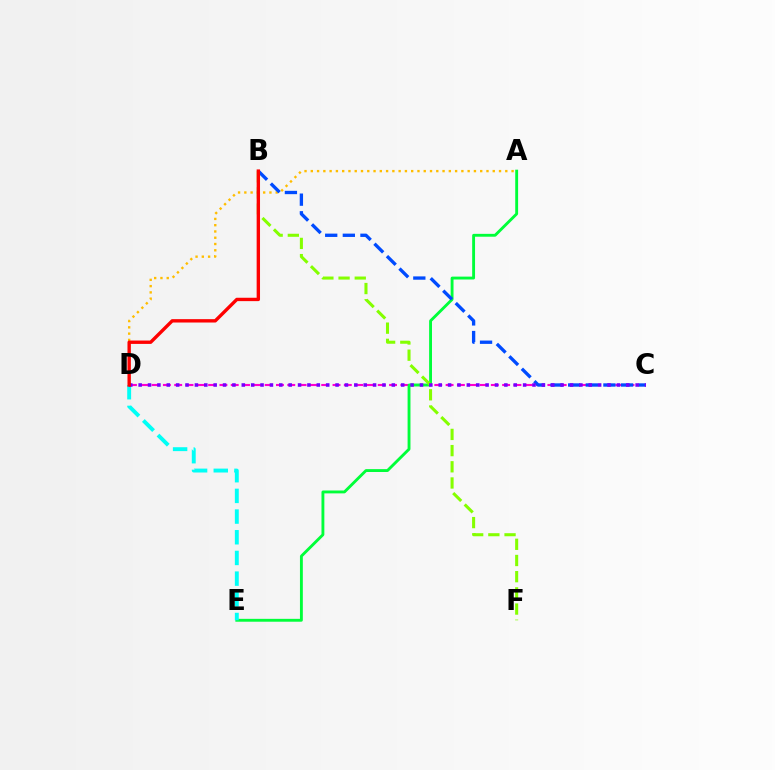{('C', 'D'): [{'color': '#ff00cf', 'line_style': 'dashed', 'thickness': 1.54}, {'color': '#7200ff', 'line_style': 'dotted', 'thickness': 2.55}], ('A', 'E'): [{'color': '#00ff39', 'line_style': 'solid', 'thickness': 2.07}], ('A', 'D'): [{'color': '#ffbd00', 'line_style': 'dotted', 'thickness': 1.7}], ('B', 'C'): [{'color': '#004bff', 'line_style': 'dashed', 'thickness': 2.39}], ('B', 'F'): [{'color': '#84ff00', 'line_style': 'dashed', 'thickness': 2.2}], ('D', 'E'): [{'color': '#00fff6', 'line_style': 'dashed', 'thickness': 2.81}], ('B', 'D'): [{'color': '#ff0000', 'line_style': 'solid', 'thickness': 2.43}]}